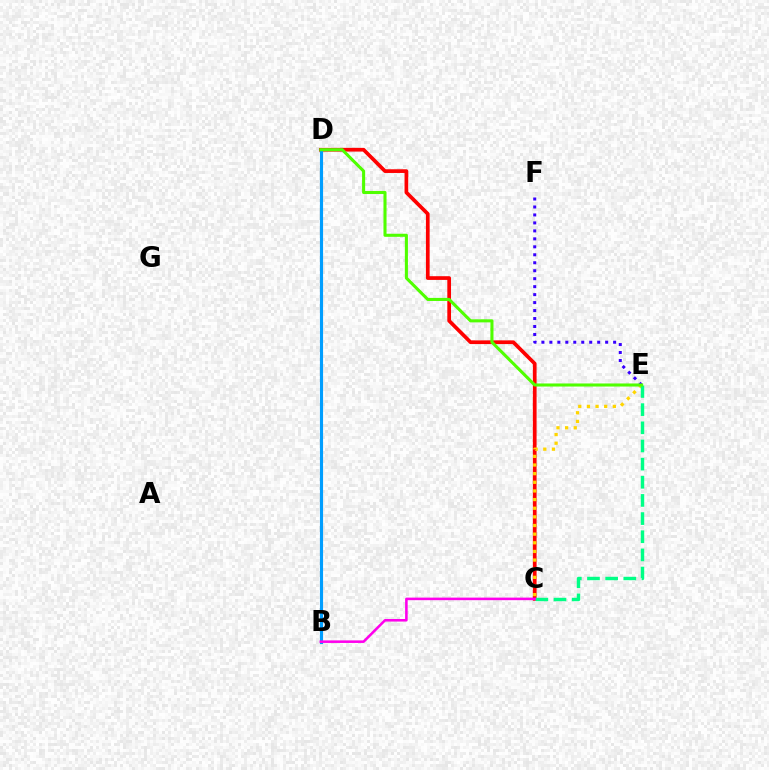{('C', 'D'): [{'color': '#ff0000', 'line_style': 'solid', 'thickness': 2.67}], ('C', 'E'): [{'color': '#ffd500', 'line_style': 'dotted', 'thickness': 2.35}, {'color': '#00ff86', 'line_style': 'dashed', 'thickness': 2.47}], ('E', 'F'): [{'color': '#3700ff', 'line_style': 'dotted', 'thickness': 2.17}], ('B', 'D'): [{'color': '#009eff', 'line_style': 'solid', 'thickness': 2.25}], ('B', 'C'): [{'color': '#ff00ed', 'line_style': 'solid', 'thickness': 1.84}], ('D', 'E'): [{'color': '#4fff00', 'line_style': 'solid', 'thickness': 2.21}]}